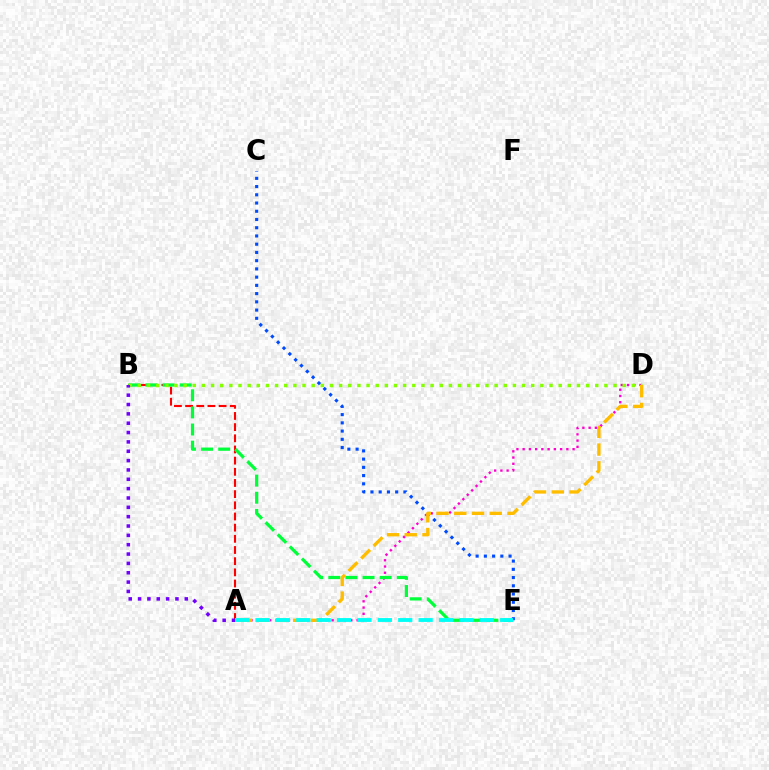{('A', 'B'): [{'color': '#ff0000', 'line_style': 'dashed', 'thickness': 1.52}, {'color': '#7200ff', 'line_style': 'dotted', 'thickness': 2.54}], ('A', 'D'): [{'color': '#ff00cf', 'line_style': 'dotted', 'thickness': 1.7}, {'color': '#ffbd00', 'line_style': 'dashed', 'thickness': 2.41}], ('C', 'E'): [{'color': '#004bff', 'line_style': 'dotted', 'thickness': 2.24}], ('B', 'E'): [{'color': '#00ff39', 'line_style': 'dashed', 'thickness': 2.33}], ('B', 'D'): [{'color': '#84ff00', 'line_style': 'dotted', 'thickness': 2.49}], ('A', 'E'): [{'color': '#00fff6', 'line_style': 'dashed', 'thickness': 2.77}]}